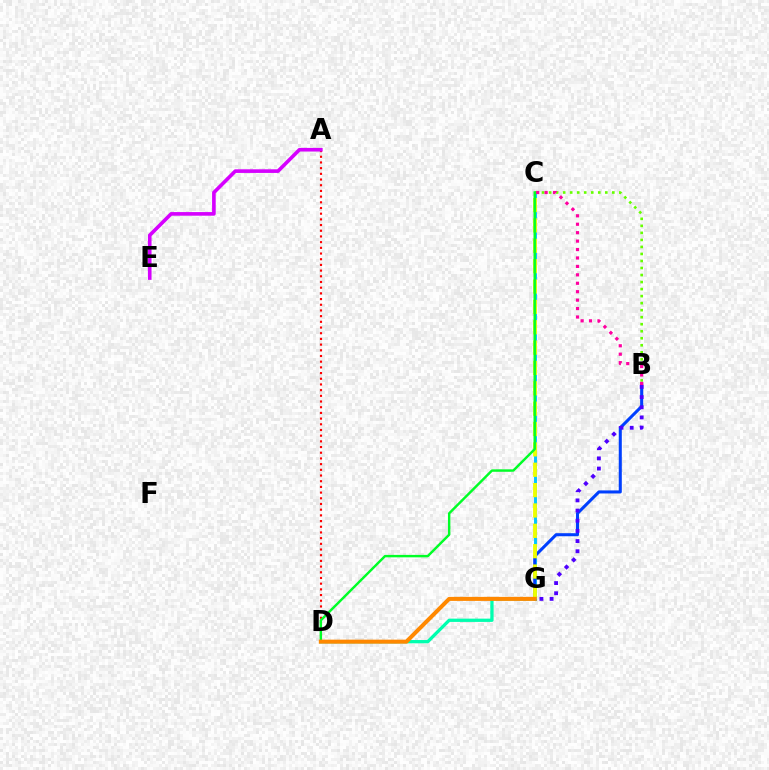{('C', 'G'): [{'color': '#00c7ff', 'line_style': 'solid', 'thickness': 2.1}, {'color': '#eeff00', 'line_style': 'dashed', 'thickness': 2.77}], ('B', 'C'): [{'color': '#66ff00', 'line_style': 'dotted', 'thickness': 1.91}, {'color': '#ff00a0', 'line_style': 'dotted', 'thickness': 2.29}], ('A', 'D'): [{'color': '#ff0000', 'line_style': 'dotted', 'thickness': 1.55}], ('B', 'G'): [{'color': '#003fff', 'line_style': 'solid', 'thickness': 2.19}, {'color': '#4f00ff', 'line_style': 'dotted', 'thickness': 2.76}], ('C', 'D'): [{'color': '#00ff27', 'line_style': 'solid', 'thickness': 1.75}], ('D', 'G'): [{'color': '#00ffaf', 'line_style': 'solid', 'thickness': 2.36}, {'color': '#ff8800', 'line_style': 'solid', 'thickness': 2.9}], ('A', 'E'): [{'color': '#d600ff', 'line_style': 'solid', 'thickness': 2.61}]}